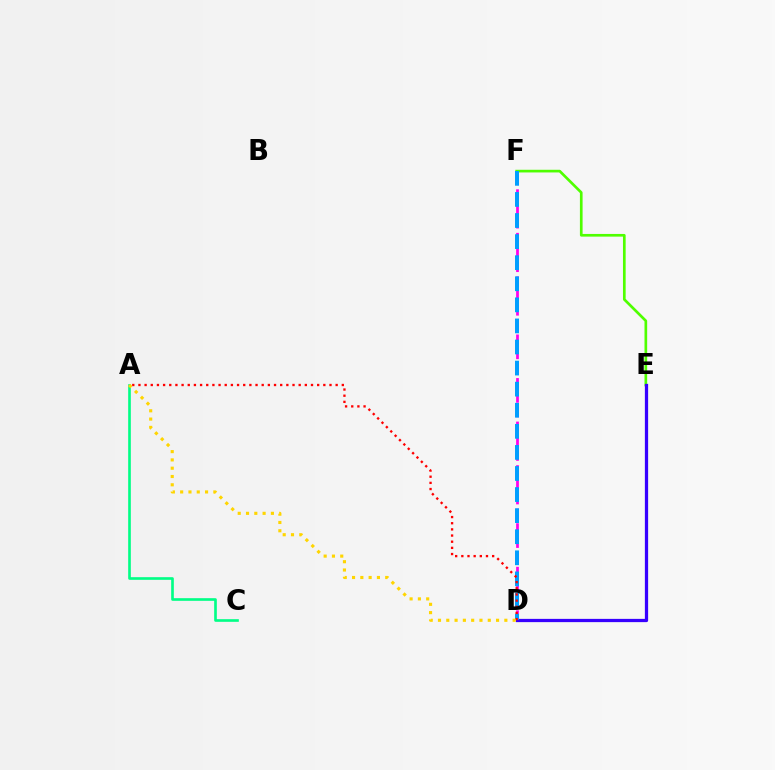{('E', 'F'): [{'color': '#4fff00', 'line_style': 'solid', 'thickness': 1.93}], ('D', 'F'): [{'color': '#ff00ed', 'line_style': 'dashed', 'thickness': 1.97}, {'color': '#009eff', 'line_style': 'dashed', 'thickness': 2.86}], ('D', 'E'): [{'color': '#3700ff', 'line_style': 'solid', 'thickness': 2.35}], ('A', 'C'): [{'color': '#00ff86', 'line_style': 'solid', 'thickness': 1.91}], ('A', 'D'): [{'color': '#ff0000', 'line_style': 'dotted', 'thickness': 1.67}, {'color': '#ffd500', 'line_style': 'dotted', 'thickness': 2.25}]}